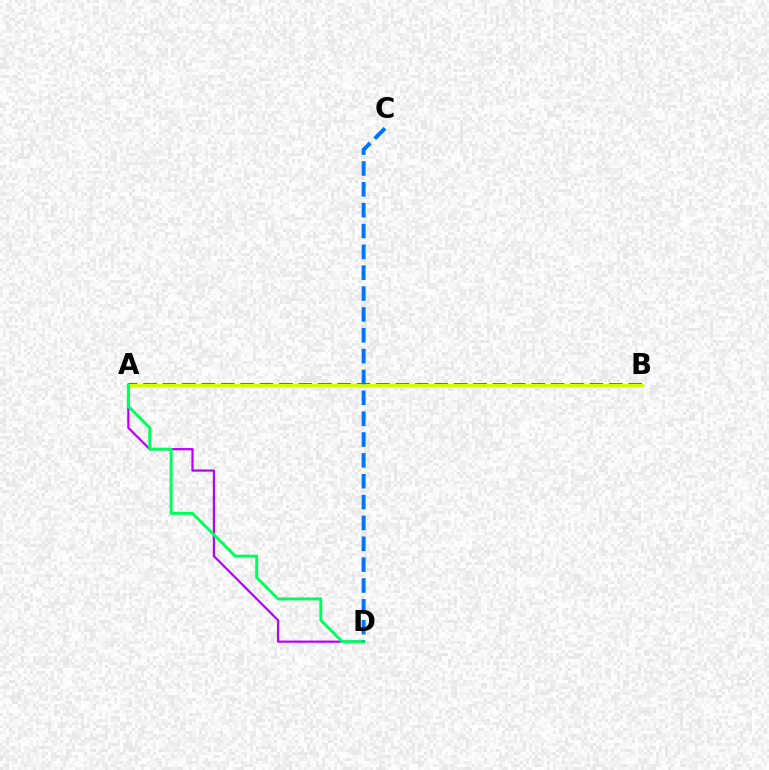{('A', 'D'): [{'color': '#b900ff', 'line_style': 'solid', 'thickness': 1.6}, {'color': '#00ff5c', 'line_style': 'solid', 'thickness': 2.11}], ('A', 'B'): [{'color': '#ff0000', 'line_style': 'dashed', 'thickness': 2.64}, {'color': '#d1ff00', 'line_style': 'solid', 'thickness': 2.28}], ('C', 'D'): [{'color': '#0074ff', 'line_style': 'dashed', 'thickness': 2.83}]}